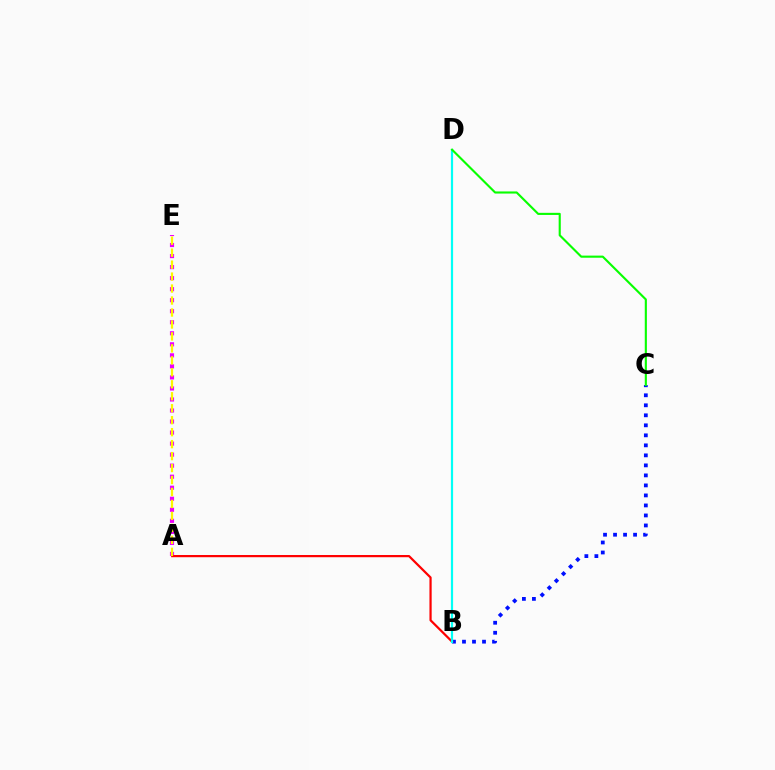{('A', 'E'): [{'color': '#ee00ff', 'line_style': 'dotted', 'thickness': 3.0}, {'color': '#fcf500', 'line_style': 'dashed', 'thickness': 1.63}], ('B', 'C'): [{'color': '#0010ff', 'line_style': 'dotted', 'thickness': 2.72}], ('A', 'B'): [{'color': '#ff0000', 'line_style': 'solid', 'thickness': 1.6}], ('B', 'D'): [{'color': '#00fff6', 'line_style': 'solid', 'thickness': 1.58}], ('C', 'D'): [{'color': '#08ff00', 'line_style': 'solid', 'thickness': 1.53}]}